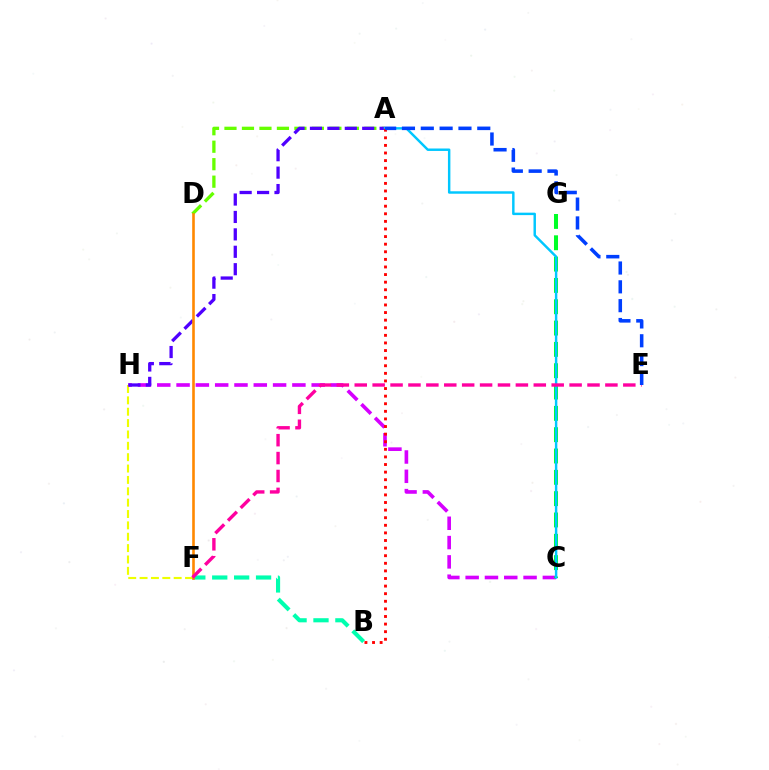{('A', 'D'): [{'color': '#66ff00', 'line_style': 'dashed', 'thickness': 2.38}], ('F', 'H'): [{'color': '#eeff00', 'line_style': 'dashed', 'thickness': 1.54}], ('C', 'H'): [{'color': '#d600ff', 'line_style': 'dashed', 'thickness': 2.62}], ('C', 'G'): [{'color': '#00ff27', 'line_style': 'dashed', 'thickness': 2.9}], ('A', 'H'): [{'color': '#4f00ff', 'line_style': 'dashed', 'thickness': 2.37}], ('A', 'C'): [{'color': '#00c7ff', 'line_style': 'solid', 'thickness': 1.76}], ('B', 'F'): [{'color': '#00ffaf', 'line_style': 'dashed', 'thickness': 2.98}], ('D', 'F'): [{'color': '#ff8800', 'line_style': 'solid', 'thickness': 1.89}], ('E', 'F'): [{'color': '#ff00a0', 'line_style': 'dashed', 'thickness': 2.43}], ('A', 'B'): [{'color': '#ff0000', 'line_style': 'dotted', 'thickness': 2.06}], ('A', 'E'): [{'color': '#003fff', 'line_style': 'dashed', 'thickness': 2.56}]}